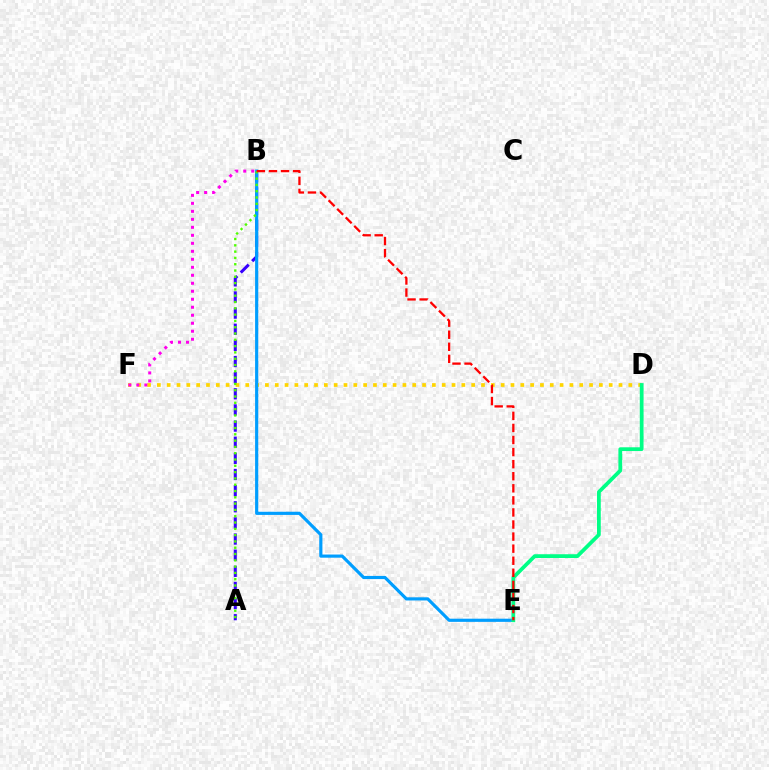{('A', 'B'): [{'color': '#3700ff', 'line_style': 'dashed', 'thickness': 2.19}, {'color': '#4fff00', 'line_style': 'dotted', 'thickness': 1.71}], ('D', 'F'): [{'color': '#ffd500', 'line_style': 'dotted', 'thickness': 2.67}], ('B', 'E'): [{'color': '#009eff', 'line_style': 'solid', 'thickness': 2.28}, {'color': '#ff0000', 'line_style': 'dashed', 'thickness': 1.64}], ('D', 'E'): [{'color': '#00ff86', 'line_style': 'solid', 'thickness': 2.71}], ('B', 'F'): [{'color': '#ff00ed', 'line_style': 'dotted', 'thickness': 2.17}]}